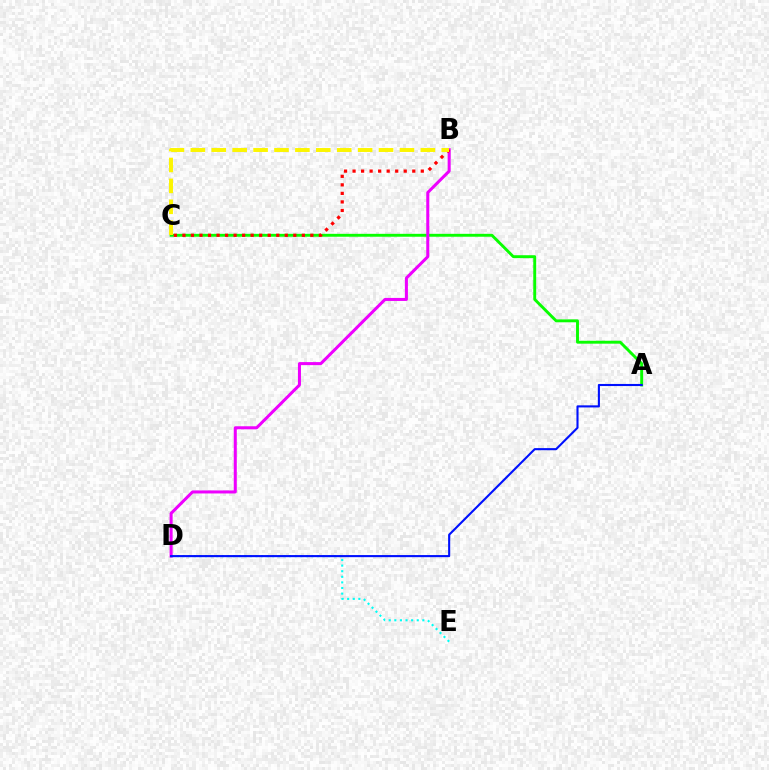{('A', 'C'): [{'color': '#08ff00', 'line_style': 'solid', 'thickness': 2.09}], ('B', 'D'): [{'color': '#ee00ff', 'line_style': 'solid', 'thickness': 2.18}], ('B', 'C'): [{'color': '#ff0000', 'line_style': 'dotted', 'thickness': 2.32}, {'color': '#fcf500', 'line_style': 'dashed', 'thickness': 2.84}], ('D', 'E'): [{'color': '#00fff6', 'line_style': 'dotted', 'thickness': 1.52}], ('A', 'D'): [{'color': '#0010ff', 'line_style': 'solid', 'thickness': 1.51}]}